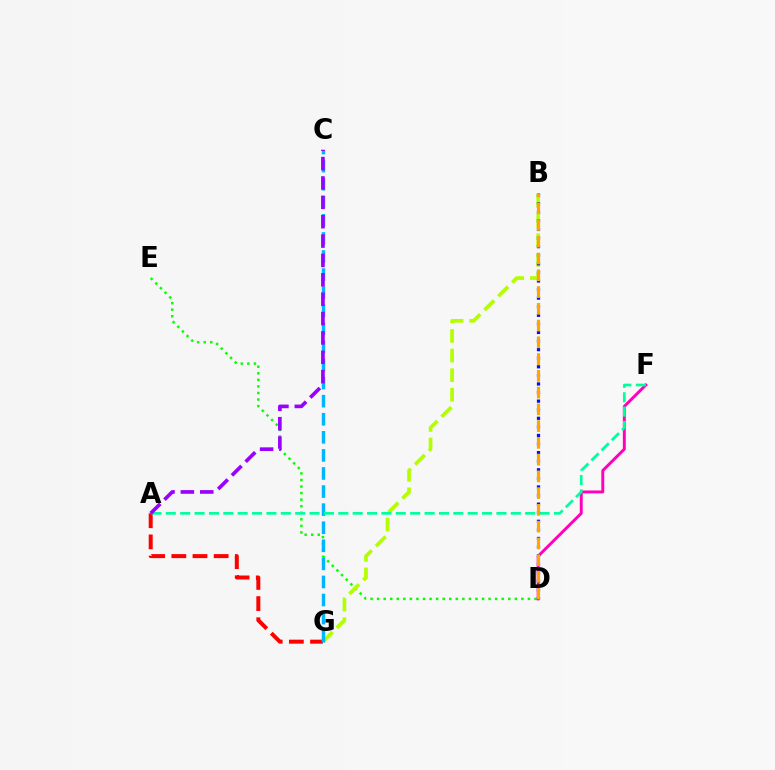{('D', 'E'): [{'color': '#08ff00', 'line_style': 'dotted', 'thickness': 1.78}], ('A', 'G'): [{'color': '#ff0000', 'line_style': 'dashed', 'thickness': 2.88}], ('B', 'G'): [{'color': '#b3ff00', 'line_style': 'dashed', 'thickness': 2.66}], ('C', 'G'): [{'color': '#00b5ff', 'line_style': 'dashed', 'thickness': 2.46}], ('D', 'F'): [{'color': '#ff00bd', 'line_style': 'solid', 'thickness': 2.12}], ('A', 'F'): [{'color': '#00ff9d', 'line_style': 'dashed', 'thickness': 1.95}], ('A', 'C'): [{'color': '#9b00ff', 'line_style': 'dashed', 'thickness': 2.63}], ('B', 'D'): [{'color': '#0010ff', 'line_style': 'dotted', 'thickness': 2.33}, {'color': '#ffa500', 'line_style': 'dashed', 'thickness': 2.28}]}